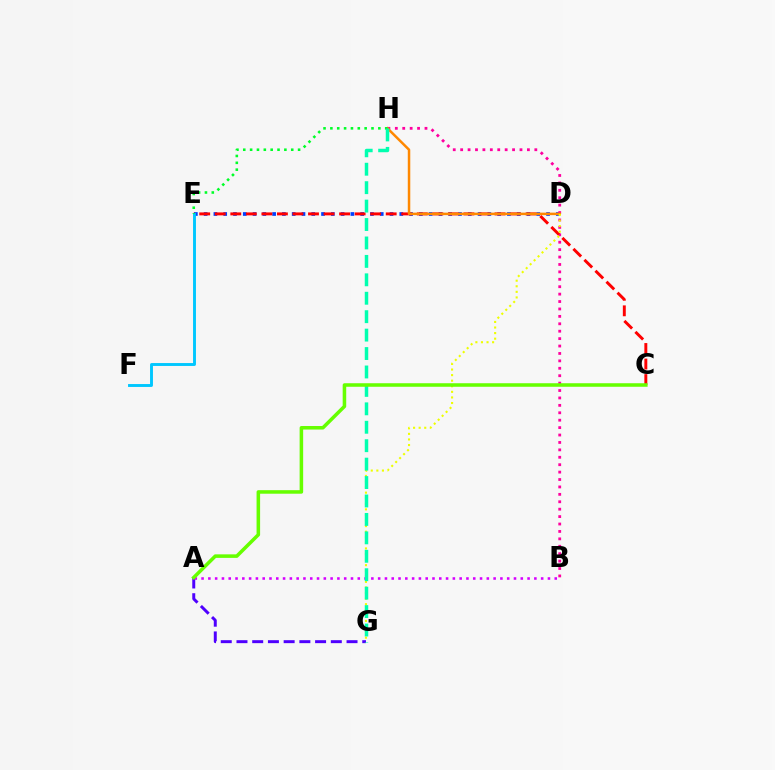{('A', 'G'): [{'color': '#4f00ff', 'line_style': 'dashed', 'thickness': 2.14}], ('D', 'E'): [{'color': '#003fff', 'line_style': 'dotted', 'thickness': 2.66}], ('B', 'H'): [{'color': '#ff00a0', 'line_style': 'dotted', 'thickness': 2.01}], ('C', 'E'): [{'color': '#ff0000', 'line_style': 'dashed', 'thickness': 2.11}], ('E', 'F'): [{'color': '#00c7ff', 'line_style': 'solid', 'thickness': 2.1}], ('D', 'H'): [{'color': '#ff8800', 'line_style': 'solid', 'thickness': 1.8}], ('E', 'H'): [{'color': '#00ff27', 'line_style': 'dotted', 'thickness': 1.86}], ('D', 'G'): [{'color': '#eeff00', 'line_style': 'dotted', 'thickness': 1.52}], ('A', 'B'): [{'color': '#d600ff', 'line_style': 'dotted', 'thickness': 1.85}], ('G', 'H'): [{'color': '#00ffaf', 'line_style': 'dashed', 'thickness': 2.5}], ('A', 'C'): [{'color': '#66ff00', 'line_style': 'solid', 'thickness': 2.54}]}